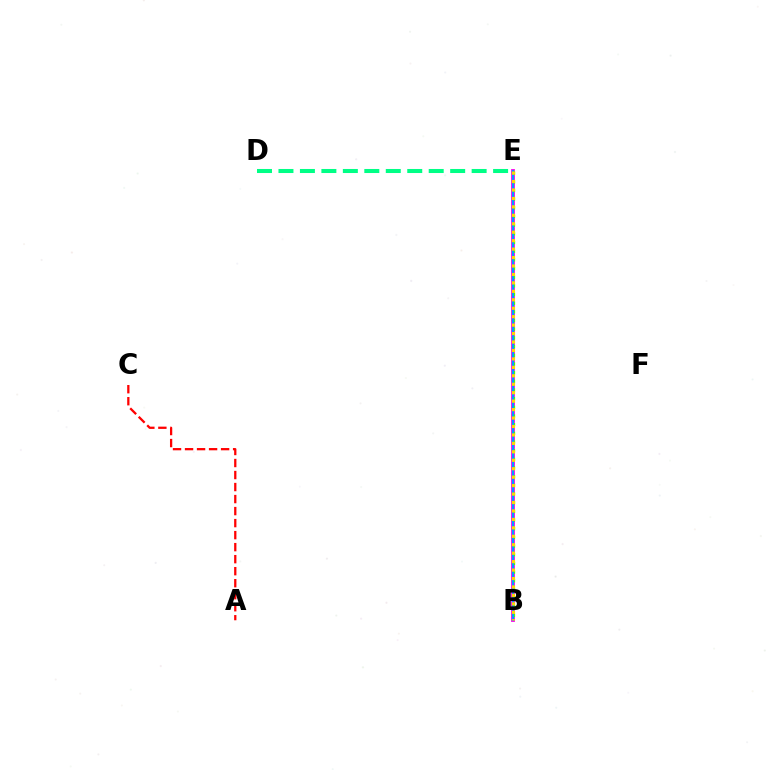{('B', 'E'): [{'color': '#3700ff', 'line_style': 'dotted', 'thickness': 1.61}, {'color': '#ff00ed', 'line_style': 'solid', 'thickness': 2.75}, {'color': '#4fff00', 'line_style': 'dotted', 'thickness': 2.36}, {'color': '#009eff', 'line_style': 'solid', 'thickness': 1.51}, {'color': '#ffd500', 'line_style': 'dotted', 'thickness': 2.29}], ('D', 'E'): [{'color': '#00ff86', 'line_style': 'dashed', 'thickness': 2.92}], ('A', 'C'): [{'color': '#ff0000', 'line_style': 'dashed', 'thickness': 1.63}]}